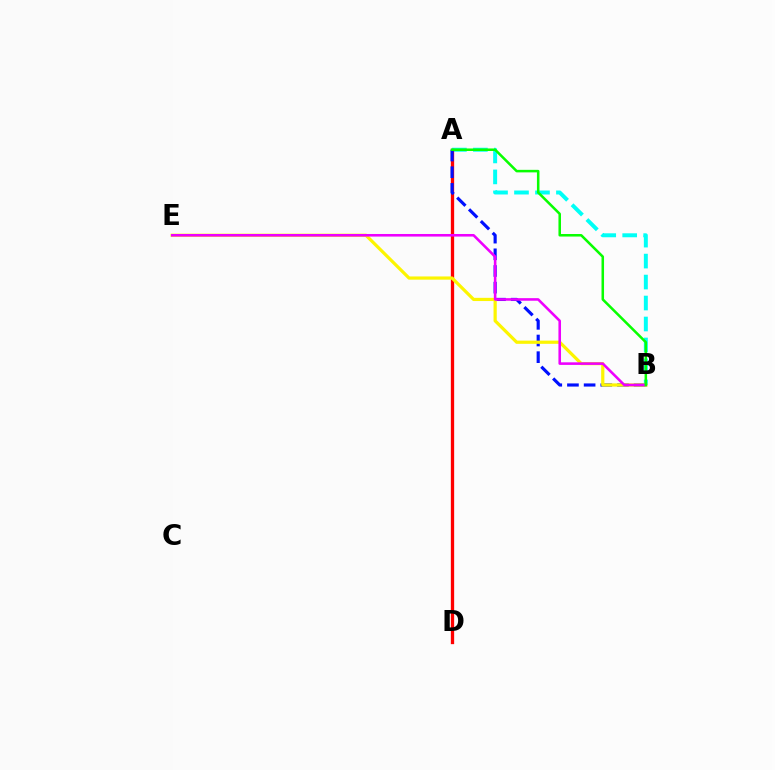{('A', 'B'): [{'color': '#00fff6', 'line_style': 'dashed', 'thickness': 2.85}, {'color': '#0010ff', 'line_style': 'dashed', 'thickness': 2.26}, {'color': '#08ff00', 'line_style': 'solid', 'thickness': 1.82}], ('A', 'D'): [{'color': '#ff0000', 'line_style': 'solid', 'thickness': 2.37}], ('B', 'E'): [{'color': '#fcf500', 'line_style': 'solid', 'thickness': 2.32}, {'color': '#ee00ff', 'line_style': 'solid', 'thickness': 1.86}]}